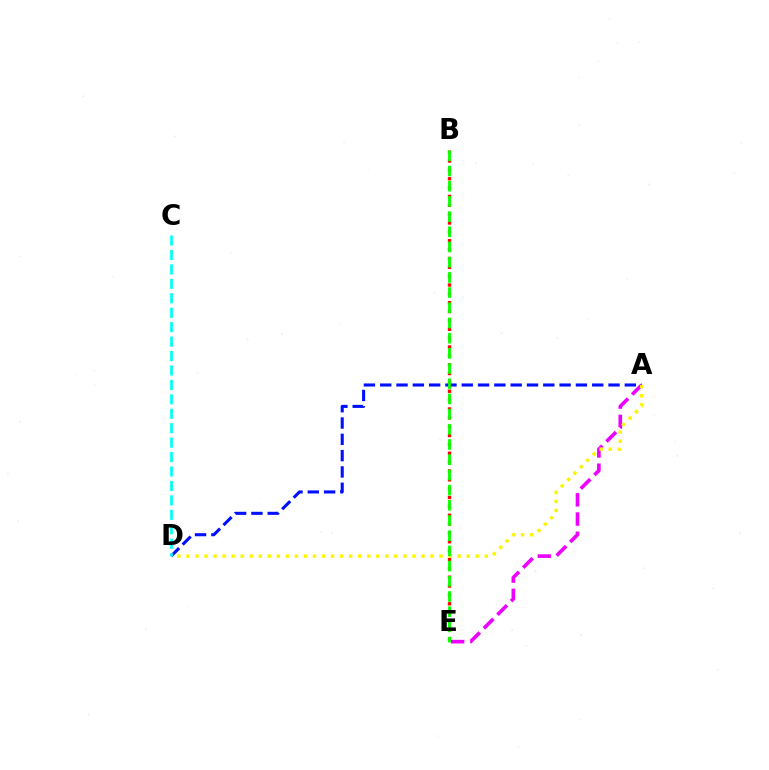{('A', 'D'): [{'color': '#0010ff', 'line_style': 'dashed', 'thickness': 2.22}, {'color': '#fcf500', 'line_style': 'dotted', 'thickness': 2.46}], ('B', 'E'): [{'color': '#ff0000', 'line_style': 'dotted', 'thickness': 2.41}, {'color': '#08ff00', 'line_style': 'dashed', 'thickness': 2.06}], ('A', 'E'): [{'color': '#ee00ff', 'line_style': 'dashed', 'thickness': 2.61}], ('C', 'D'): [{'color': '#00fff6', 'line_style': 'dashed', 'thickness': 1.96}]}